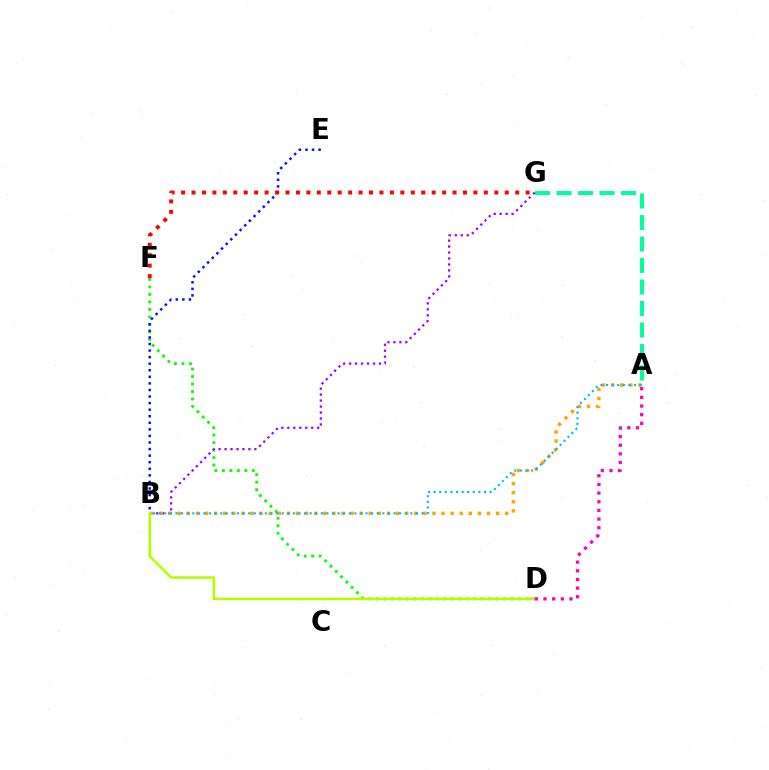{('D', 'F'): [{'color': '#08ff00', 'line_style': 'dotted', 'thickness': 2.03}], ('A', 'G'): [{'color': '#00ff9d', 'line_style': 'dashed', 'thickness': 2.92}], ('B', 'G'): [{'color': '#9b00ff', 'line_style': 'dotted', 'thickness': 1.62}], ('B', 'E'): [{'color': '#0010ff', 'line_style': 'dotted', 'thickness': 1.78}], ('A', 'B'): [{'color': '#ffa500', 'line_style': 'dotted', 'thickness': 2.47}, {'color': '#00b5ff', 'line_style': 'dotted', 'thickness': 1.52}], ('B', 'D'): [{'color': '#b3ff00', 'line_style': 'solid', 'thickness': 1.85}], ('A', 'D'): [{'color': '#ff00bd', 'line_style': 'dotted', 'thickness': 2.35}], ('F', 'G'): [{'color': '#ff0000', 'line_style': 'dotted', 'thickness': 2.84}]}